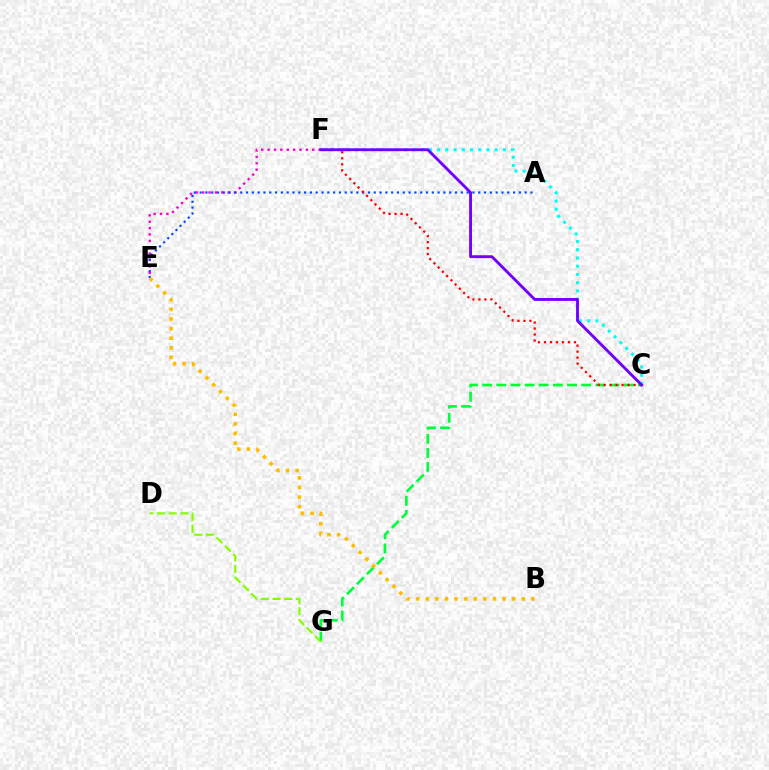{('E', 'F'): [{'color': '#ff00cf', 'line_style': 'dotted', 'thickness': 1.73}], ('C', 'F'): [{'color': '#00fff6', 'line_style': 'dotted', 'thickness': 2.24}, {'color': '#ff0000', 'line_style': 'dotted', 'thickness': 1.63}, {'color': '#7200ff', 'line_style': 'solid', 'thickness': 2.05}], ('A', 'E'): [{'color': '#004bff', 'line_style': 'dotted', 'thickness': 1.58}], ('C', 'G'): [{'color': '#00ff39', 'line_style': 'dashed', 'thickness': 1.92}], ('D', 'G'): [{'color': '#84ff00', 'line_style': 'dashed', 'thickness': 1.59}], ('B', 'E'): [{'color': '#ffbd00', 'line_style': 'dotted', 'thickness': 2.61}]}